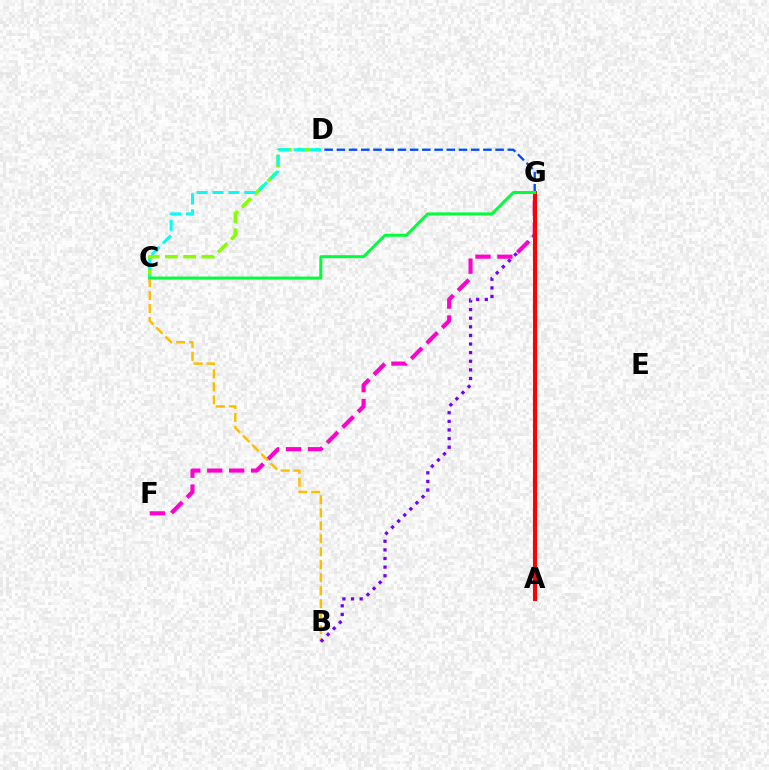{('B', 'C'): [{'color': '#ffbd00', 'line_style': 'dashed', 'thickness': 1.76}], ('C', 'D'): [{'color': '#84ff00', 'line_style': 'dashed', 'thickness': 2.49}, {'color': '#00fff6', 'line_style': 'dashed', 'thickness': 2.17}], ('B', 'G'): [{'color': '#7200ff', 'line_style': 'dotted', 'thickness': 2.34}], ('F', 'G'): [{'color': '#ff00cf', 'line_style': 'dashed', 'thickness': 2.98}], ('D', 'G'): [{'color': '#004bff', 'line_style': 'dashed', 'thickness': 1.66}], ('A', 'G'): [{'color': '#ff0000', 'line_style': 'solid', 'thickness': 2.92}], ('C', 'G'): [{'color': '#00ff39', 'line_style': 'solid', 'thickness': 2.14}]}